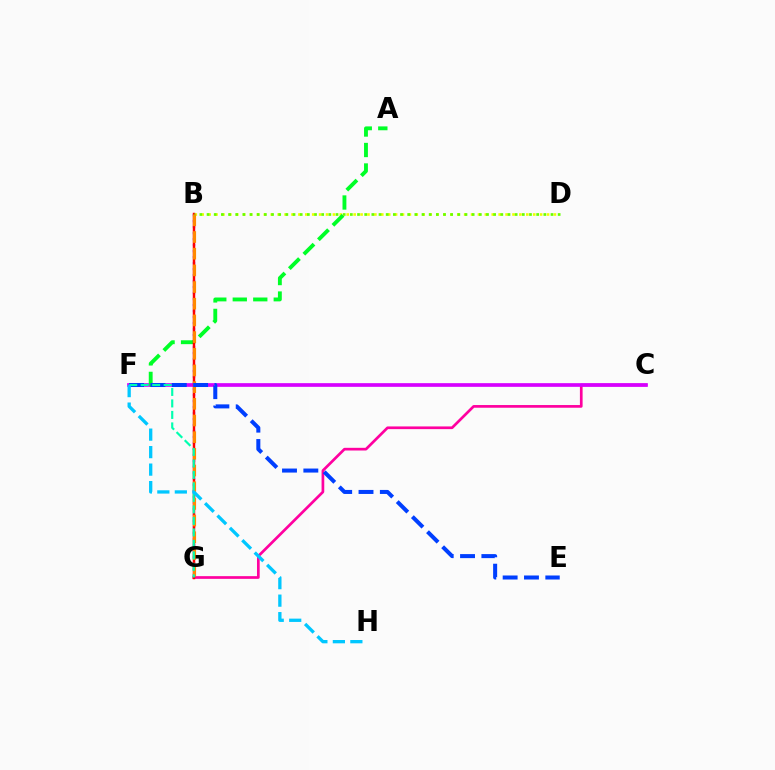{('C', 'G'): [{'color': '#ff00a0', 'line_style': 'solid', 'thickness': 1.94}], ('C', 'F'): [{'color': '#d600ff', 'line_style': 'solid', 'thickness': 2.65}], ('B', 'D'): [{'color': '#eeff00', 'line_style': 'dotted', 'thickness': 1.88}, {'color': '#66ff00', 'line_style': 'dotted', 'thickness': 1.95}], ('B', 'G'): [{'color': '#4f00ff', 'line_style': 'dotted', 'thickness': 1.63}, {'color': '#ff0000', 'line_style': 'solid', 'thickness': 1.78}, {'color': '#ff8800', 'line_style': 'dashed', 'thickness': 2.27}], ('A', 'F'): [{'color': '#00ff27', 'line_style': 'dashed', 'thickness': 2.78}], ('E', 'F'): [{'color': '#003fff', 'line_style': 'dashed', 'thickness': 2.9}], ('F', 'G'): [{'color': '#00ffaf', 'line_style': 'dashed', 'thickness': 1.56}], ('F', 'H'): [{'color': '#00c7ff', 'line_style': 'dashed', 'thickness': 2.38}]}